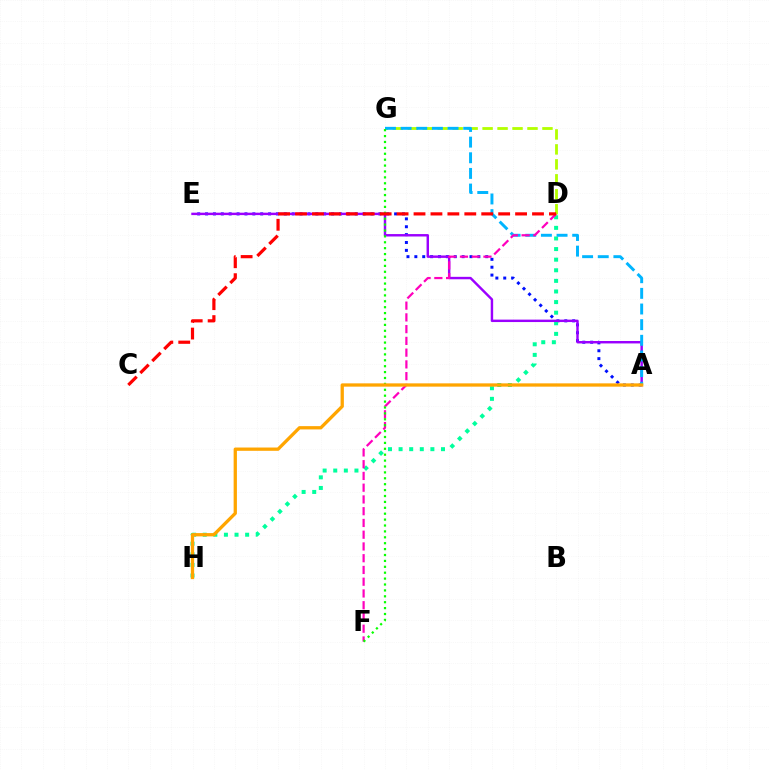{('A', 'E'): [{'color': '#0010ff', 'line_style': 'dotted', 'thickness': 2.14}, {'color': '#9b00ff', 'line_style': 'solid', 'thickness': 1.75}], ('D', 'H'): [{'color': '#00ff9d', 'line_style': 'dotted', 'thickness': 2.88}], ('D', 'G'): [{'color': '#b3ff00', 'line_style': 'dashed', 'thickness': 2.03}], ('A', 'G'): [{'color': '#00b5ff', 'line_style': 'dashed', 'thickness': 2.13}], ('D', 'F'): [{'color': '#ff00bd', 'line_style': 'dashed', 'thickness': 1.6}], ('F', 'G'): [{'color': '#08ff00', 'line_style': 'dotted', 'thickness': 1.6}], ('C', 'D'): [{'color': '#ff0000', 'line_style': 'dashed', 'thickness': 2.3}], ('A', 'H'): [{'color': '#ffa500', 'line_style': 'solid', 'thickness': 2.37}]}